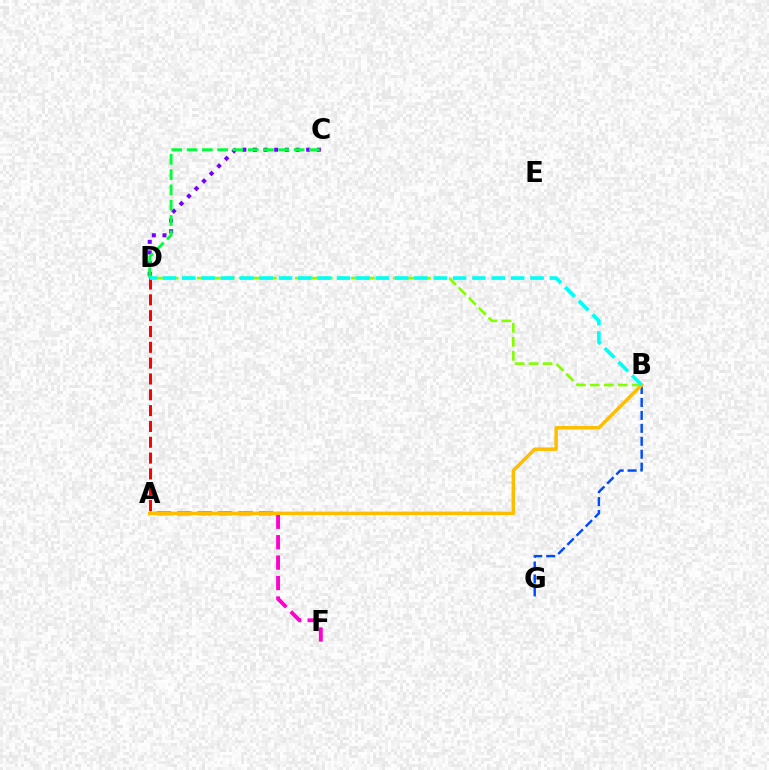{('C', 'D'): [{'color': '#7200ff', 'line_style': 'dotted', 'thickness': 2.89}, {'color': '#00ff39', 'line_style': 'dashed', 'thickness': 2.08}], ('B', 'D'): [{'color': '#84ff00', 'line_style': 'dashed', 'thickness': 1.9}, {'color': '#00fff6', 'line_style': 'dashed', 'thickness': 2.63}], ('A', 'D'): [{'color': '#ff0000', 'line_style': 'dashed', 'thickness': 2.15}], ('B', 'G'): [{'color': '#004bff', 'line_style': 'dashed', 'thickness': 1.76}], ('A', 'F'): [{'color': '#ff00cf', 'line_style': 'dashed', 'thickness': 2.78}], ('A', 'B'): [{'color': '#ffbd00', 'line_style': 'solid', 'thickness': 2.49}]}